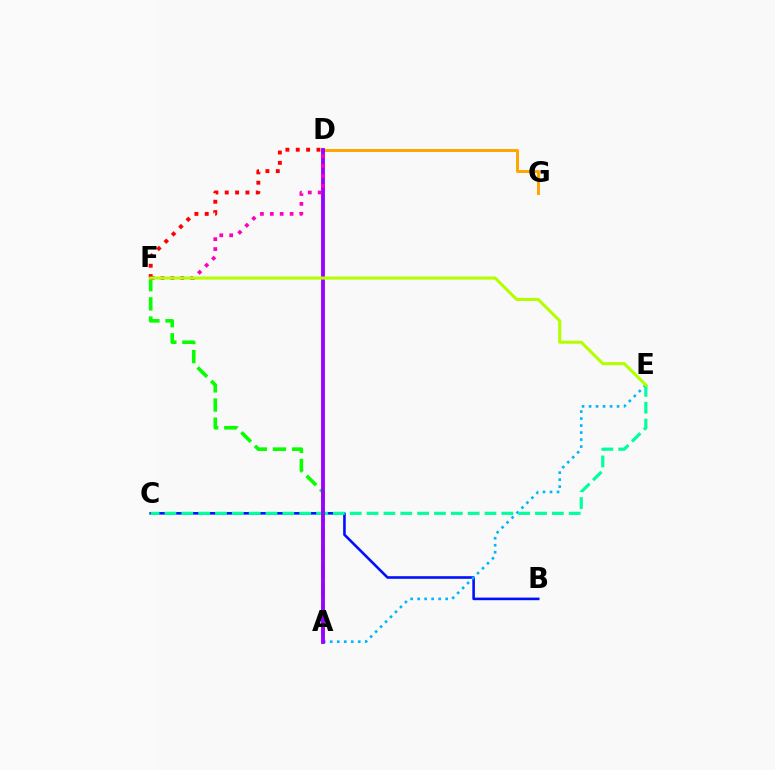{('B', 'C'): [{'color': '#0010ff', 'line_style': 'solid', 'thickness': 1.87}], ('A', 'F'): [{'color': '#08ff00', 'line_style': 'dashed', 'thickness': 2.6}], ('A', 'E'): [{'color': '#00b5ff', 'line_style': 'dotted', 'thickness': 1.9}], ('C', 'E'): [{'color': '#00ff9d', 'line_style': 'dashed', 'thickness': 2.29}], ('D', 'G'): [{'color': '#ffa500', 'line_style': 'solid', 'thickness': 2.11}], ('A', 'D'): [{'color': '#9b00ff', 'line_style': 'solid', 'thickness': 2.78}], ('D', 'F'): [{'color': '#ff00bd', 'line_style': 'dotted', 'thickness': 2.69}, {'color': '#ff0000', 'line_style': 'dotted', 'thickness': 2.81}], ('E', 'F'): [{'color': '#b3ff00', 'line_style': 'solid', 'thickness': 2.21}]}